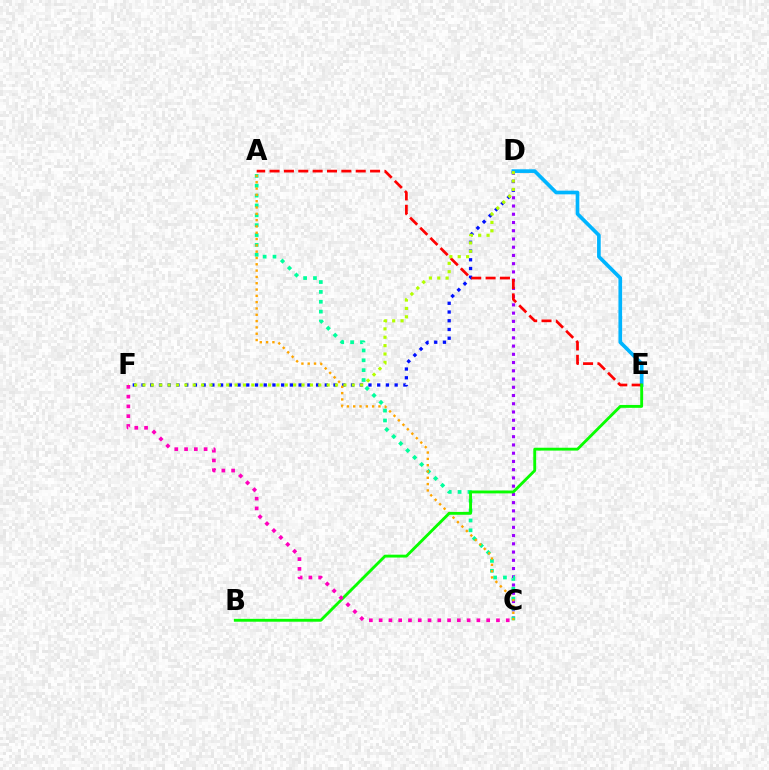{('D', 'F'): [{'color': '#0010ff', 'line_style': 'dotted', 'thickness': 2.37}, {'color': '#b3ff00', 'line_style': 'dotted', 'thickness': 2.27}], ('D', 'E'): [{'color': '#00b5ff', 'line_style': 'solid', 'thickness': 2.64}], ('C', 'D'): [{'color': '#9b00ff', 'line_style': 'dotted', 'thickness': 2.24}], ('A', 'E'): [{'color': '#ff0000', 'line_style': 'dashed', 'thickness': 1.95}], ('A', 'C'): [{'color': '#00ff9d', 'line_style': 'dotted', 'thickness': 2.68}, {'color': '#ffa500', 'line_style': 'dotted', 'thickness': 1.71}], ('B', 'E'): [{'color': '#08ff00', 'line_style': 'solid', 'thickness': 2.06}], ('C', 'F'): [{'color': '#ff00bd', 'line_style': 'dotted', 'thickness': 2.66}]}